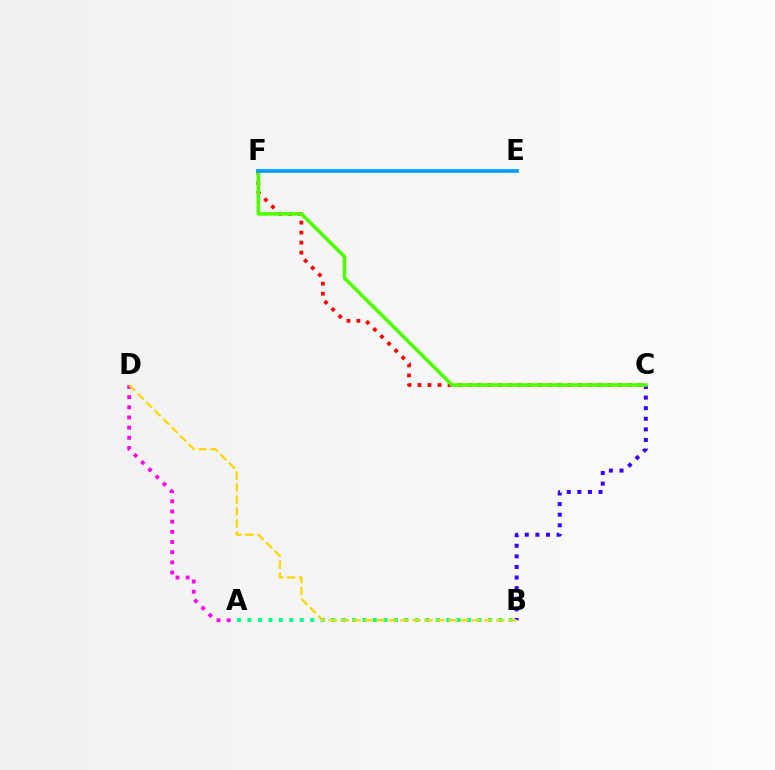{('A', 'B'): [{'color': '#00ff86', 'line_style': 'dotted', 'thickness': 2.84}], ('C', 'F'): [{'color': '#ff0000', 'line_style': 'dotted', 'thickness': 2.72}, {'color': '#4fff00', 'line_style': 'solid', 'thickness': 2.59}], ('B', 'C'): [{'color': '#3700ff', 'line_style': 'dotted', 'thickness': 2.88}], ('A', 'D'): [{'color': '#ff00ed', 'line_style': 'dotted', 'thickness': 2.77}], ('B', 'D'): [{'color': '#ffd500', 'line_style': 'dashed', 'thickness': 1.63}], ('E', 'F'): [{'color': '#009eff', 'line_style': 'solid', 'thickness': 2.64}]}